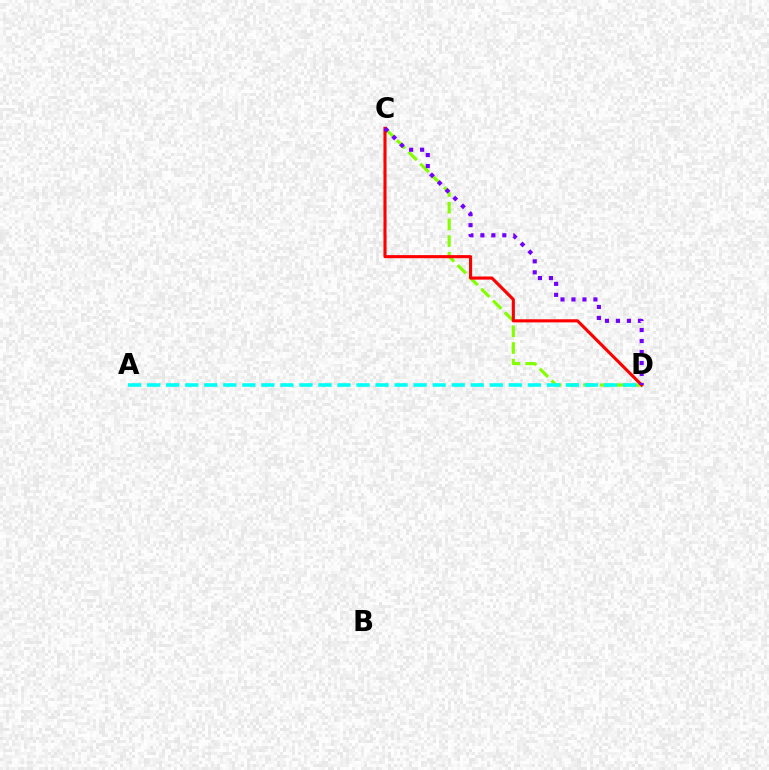{('C', 'D'): [{'color': '#84ff00', 'line_style': 'dashed', 'thickness': 2.27}, {'color': '#ff0000', 'line_style': 'solid', 'thickness': 2.24}, {'color': '#7200ff', 'line_style': 'dotted', 'thickness': 2.98}], ('A', 'D'): [{'color': '#00fff6', 'line_style': 'dashed', 'thickness': 2.59}]}